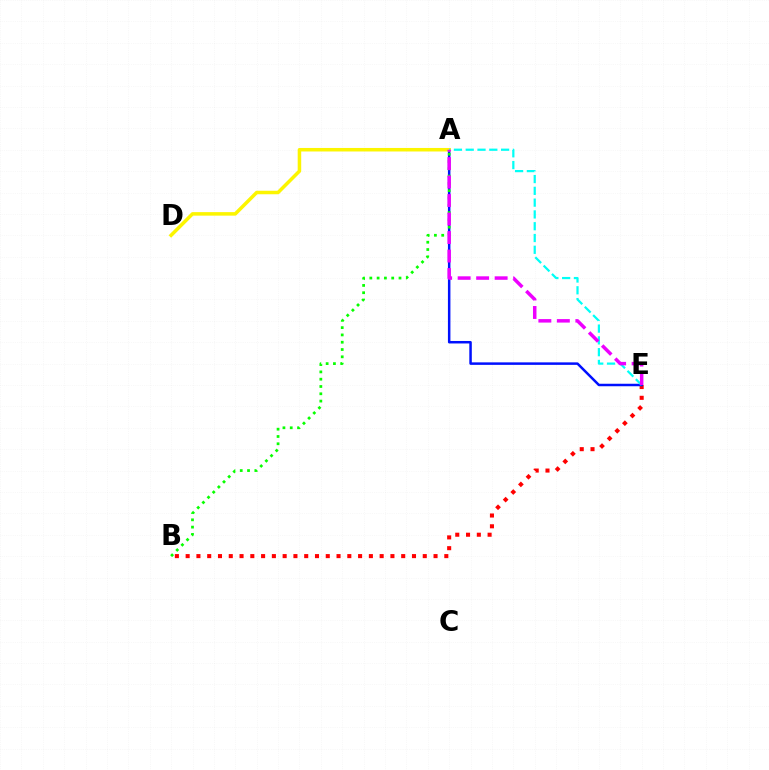{('B', 'E'): [{'color': '#ff0000', 'line_style': 'dotted', 'thickness': 2.93}], ('A', 'E'): [{'color': '#0010ff', 'line_style': 'solid', 'thickness': 1.79}, {'color': '#00fff6', 'line_style': 'dashed', 'thickness': 1.6}, {'color': '#ee00ff', 'line_style': 'dashed', 'thickness': 2.51}], ('A', 'B'): [{'color': '#08ff00', 'line_style': 'dotted', 'thickness': 1.98}], ('A', 'D'): [{'color': '#fcf500', 'line_style': 'solid', 'thickness': 2.53}]}